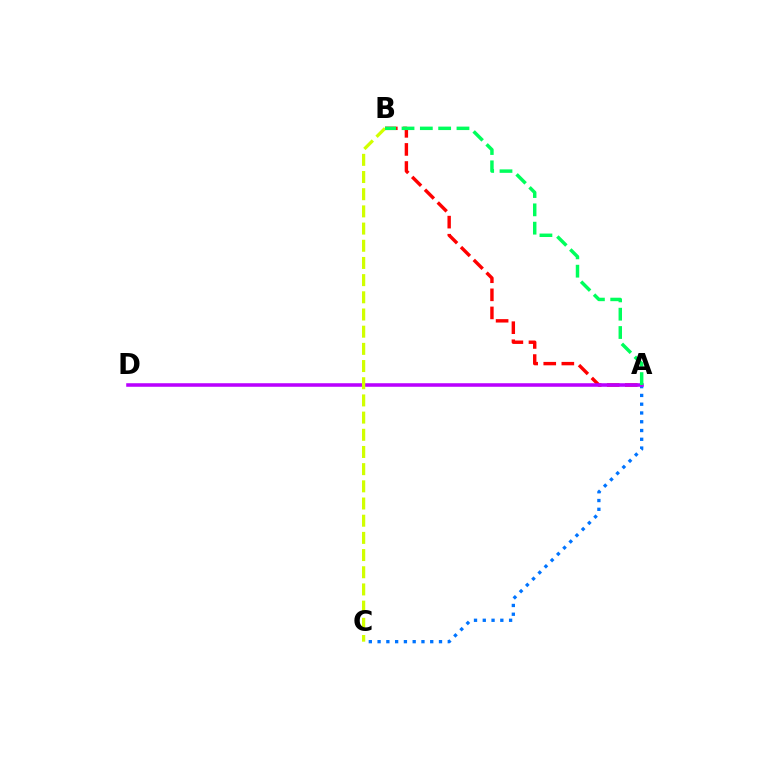{('A', 'C'): [{'color': '#0074ff', 'line_style': 'dotted', 'thickness': 2.38}], ('A', 'B'): [{'color': '#ff0000', 'line_style': 'dashed', 'thickness': 2.46}, {'color': '#00ff5c', 'line_style': 'dashed', 'thickness': 2.49}], ('A', 'D'): [{'color': '#b900ff', 'line_style': 'solid', 'thickness': 2.56}], ('B', 'C'): [{'color': '#d1ff00', 'line_style': 'dashed', 'thickness': 2.33}]}